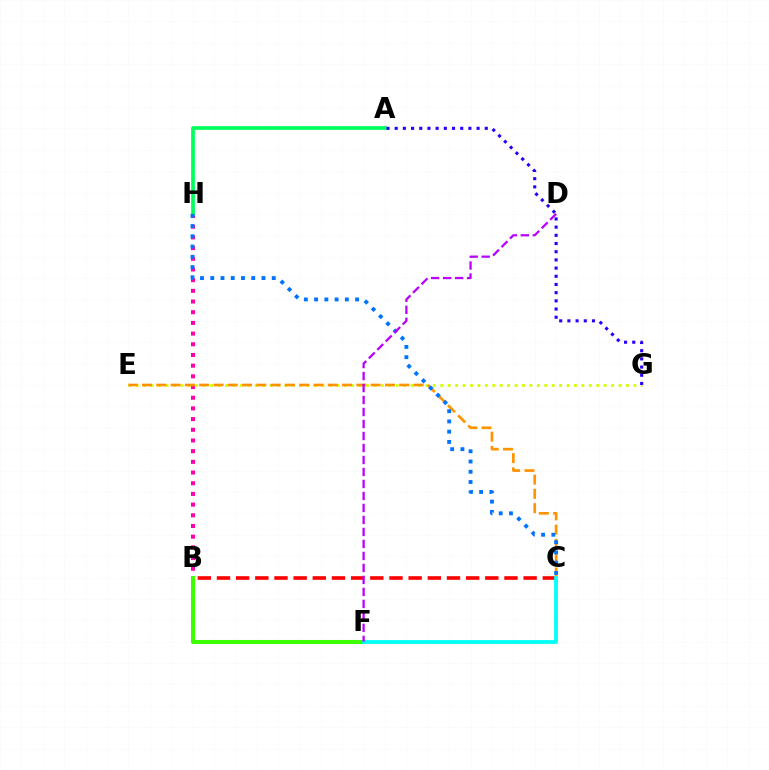{('B', 'C'): [{'color': '#ff0000', 'line_style': 'dashed', 'thickness': 2.6}], ('B', 'H'): [{'color': '#ff00ac', 'line_style': 'dotted', 'thickness': 2.9}], ('E', 'G'): [{'color': '#d1ff00', 'line_style': 'dotted', 'thickness': 2.02}], ('A', 'H'): [{'color': '#00ff5c', 'line_style': 'solid', 'thickness': 2.69}], ('B', 'F'): [{'color': '#3dff00', 'line_style': 'solid', 'thickness': 2.92}], ('A', 'G'): [{'color': '#2500ff', 'line_style': 'dotted', 'thickness': 2.23}], ('C', 'E'): [{'color': '#ff9400', 'line_style': 'dashed', 'thickness': 1.94}], ('C', 'H'): [{'color': '#0074ff', 'line_style': 'dotted', 'thickness': 2.78}], ('C', 'F'): [{'color': '#00fff6', 'line_style': 'solid', 'thickness': 2.72}], ('D', 'F'): [{'color': '#b900ff', 'line_style': 'dashed', 'thickness': 1.63}]}